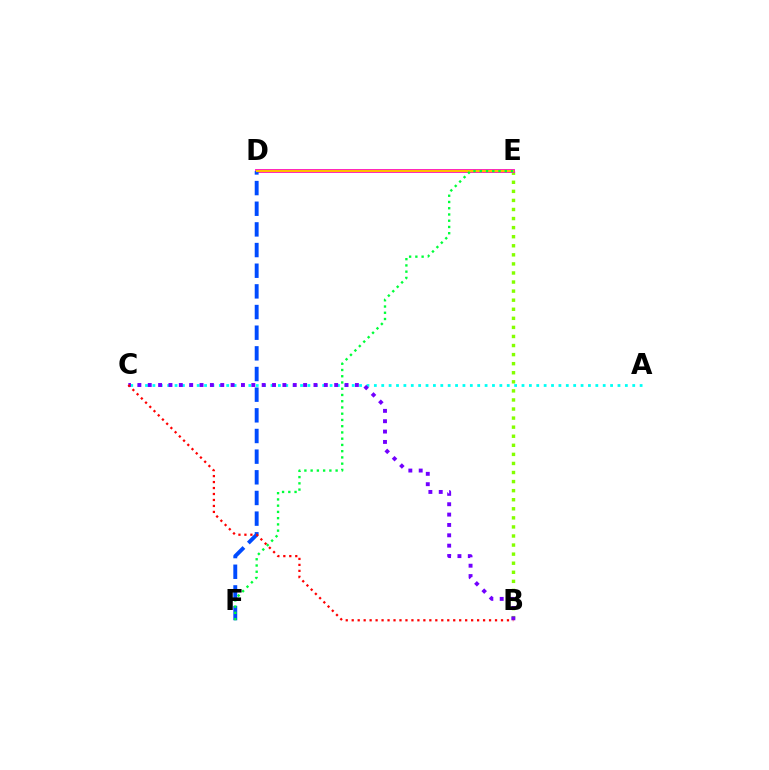{('B', 'E'): [{'color': '#84ff00', 'line_style': 'dotted', 'thickness': 2.46}], ('A', 'C'): [{'color': '#00fff6', 'line_style': 'dotted', 'thickness': 2.01}], ('B', 'C'): [{'color': '#7200ff', 'line_style': 'dotted', 'thickness': 2.81}, {'color': '#ff0000', 'line_style': 'dotted', 'thickness': 1.62}], ('D', 'E'): [{'color': '#ff00cf', 'line_style': 'solid', 'thickness': 2.74}, {'color': '#ffbd00', 'line_style': 'solid', 'thickness': 1.6}], ('D', 'F'): [{'color': '#004bff', 'line_style': 'dashed', 'thickness': 2.81}], ('E', 'F'): [{'color': '#00ff39', 'line_style': 'dotted', 'thickness': 1.7}]}